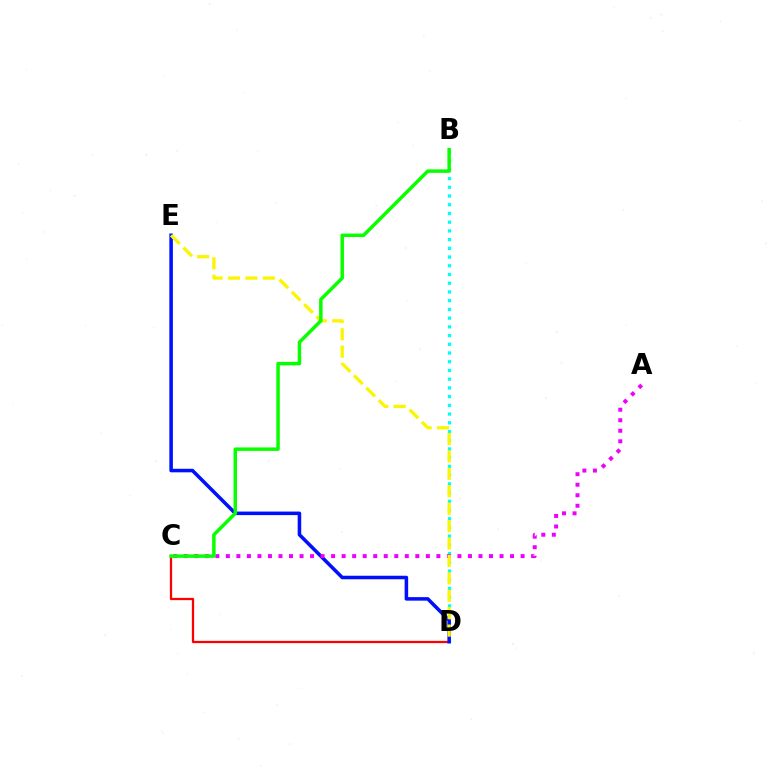{('C', 'D'): [{'color': '#ff0000', 'line_style': 'solid', 'thickness': 1.62}], ('B', 'D'): [{'color': '#00fff6', 'line_style': 'dotted', 'thickness': 2.37}], ('D', 'E'): [{'color': '#0010ff', 'line_style': 'solid', 'thickness': 2.55}, {'color': '#fcf500', 'line_style': 'dashed', 'thickness': 2.37}], ('A', 'C'): [{'color': '#ee00ff', 'line_style': 'dotted', 'thickness': 2.86}], ('B', 'C'): [{'color': '#08ff00', 'line_style': 'solid', 'thickness': 2.5}]}